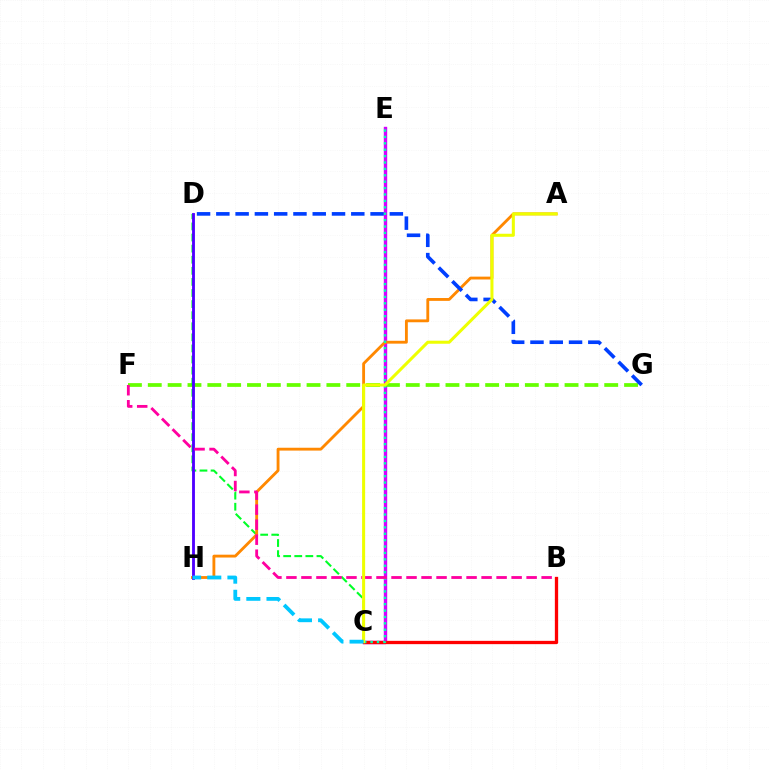{('C', 'E'): [{'color': '#d600ff', 'line_style': 'solid', 'thickness': 2.44}, {'color': '#00ffaf', 'line_style': 'dotted', 'thickness': 1.74}], ('F', 'G'): [{'color': '#66ff00', 'line_style': 'dashed', 'thickness': 2.7}], ('C', 'D'): [{'color': '#00ff27', 'line_style': 'dashed', 'thickness': 1.51}], ('A', 'H'): [{'color': '#ff8800', 'line_style': 'solid', 'thickness': 2.05}], ('D', 'H'): [{'color': '#4f00ff', 'line_style': 'solid', 'thickness': 2.05}], ('B', 'C'): [{'color': '#ff0000', 'line_style': 'solid', 'thickness': 2.37}], ('B', 'F'): [{'color': '#ff00a0', 'line_style': 'dashed', 'thickness': 2.04}], ('D', 'G'): [{'color': '#003fff', 'line_style': 'dashed', 'thickness': 2.62}], ('A', 'C'): [{'color': '#eeff00', 'line_style': 'solid', 'thickness': 2.19}], ('C', 'H'): [{'color': '#00c7ff', 'line_style': 'dashed', 'thickness': 2.74}]}